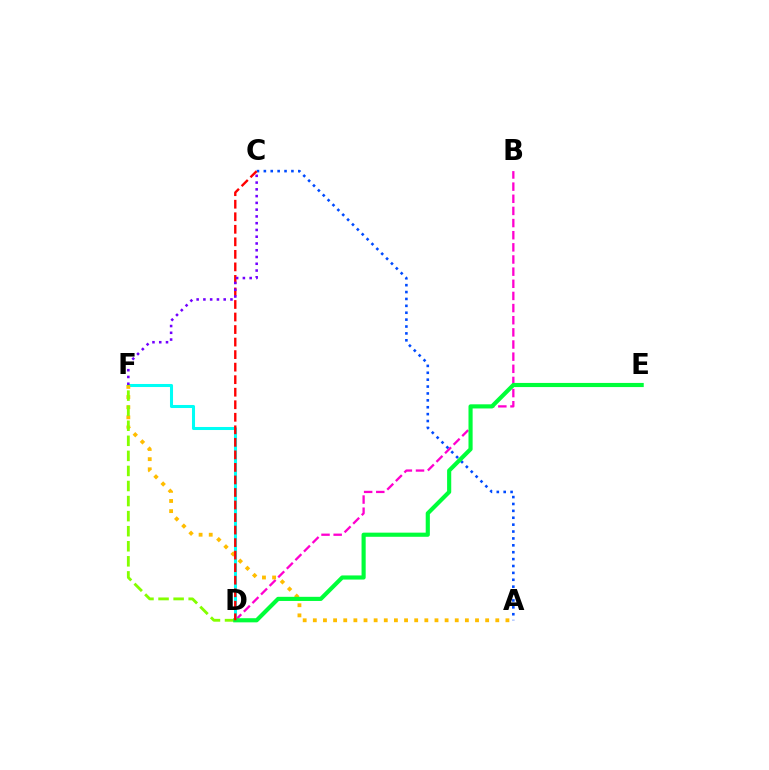{('B', 'D'): [{'color': '#ff00cf', 'line_style': 'dashed', 'thickness': 1.65}], ('D', 'F'): [{'color': '#00fff6', 'line_style': 'solid', 'thickness': 2.19}, {'color': '#84ff00', 'line_style': 'dashed', 'thickness': 2.05}], ('A', 'F'): [{'color': '#ffbd00', 'line_style': 'dotted', 'thickness': 2.75}], ('A', 'C'): [{'color': '#004bff', 'line_style': 'dotted', 'thickness': 1.87}], ('D', 'E'): [{'color': '#00ff39', 'line_style': 'solid', 'thickness': 2.98}], ('C', 'D'): [{'color': '#ff0000', 'line_style': 'dashed', 'thickness': 1.7}], ('C', 'F'): [{'color': '#7200ff', 'line_style': 'dotted', 'thickness': 1.84}]}